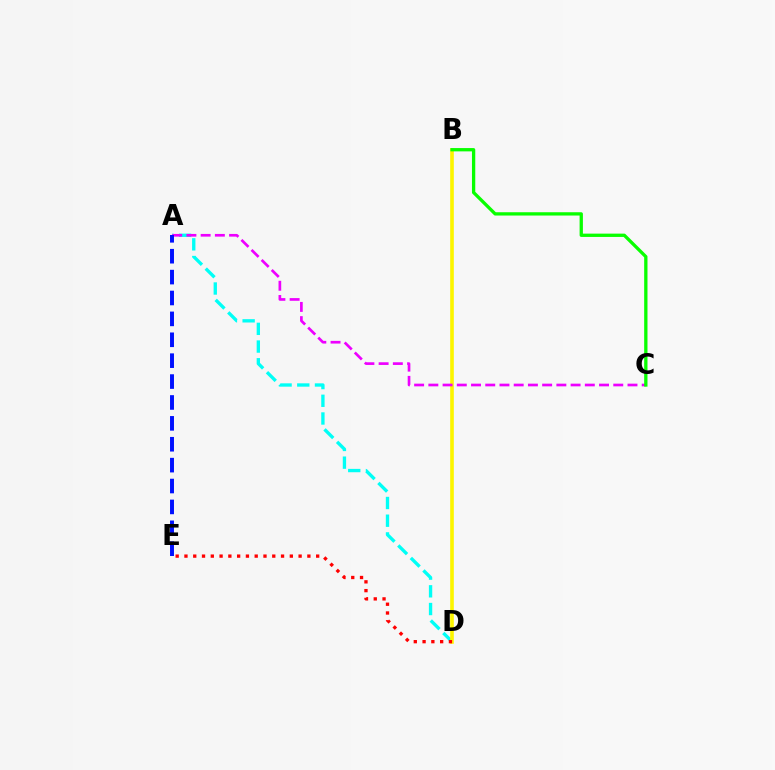{('A', 'D'): [{'color': '#00fff6', 'line_style': 'dashed', 'thickness': 2.41}], ('B', 'D'): [{'color': '#fcf500', 'line_style': 'solid', 'thickness': 2.62}], ('A', 'C'): [{'color': '#ee00ff', 'line_style': 'dashed', 'thickness': 1.93}], ('B', 'C'): [{'color': '#08ff00', 'line_style': 'solid', 'thickness': 2.38}], ('D', 'E'): [{'color': '#ff0000', 'line_style': 'dotted', 'thickness': 2.39}], ('A', 'E'): [{'color': '#0010ff', 'line_style': 'dashed', 'thickness': 2.84}]}